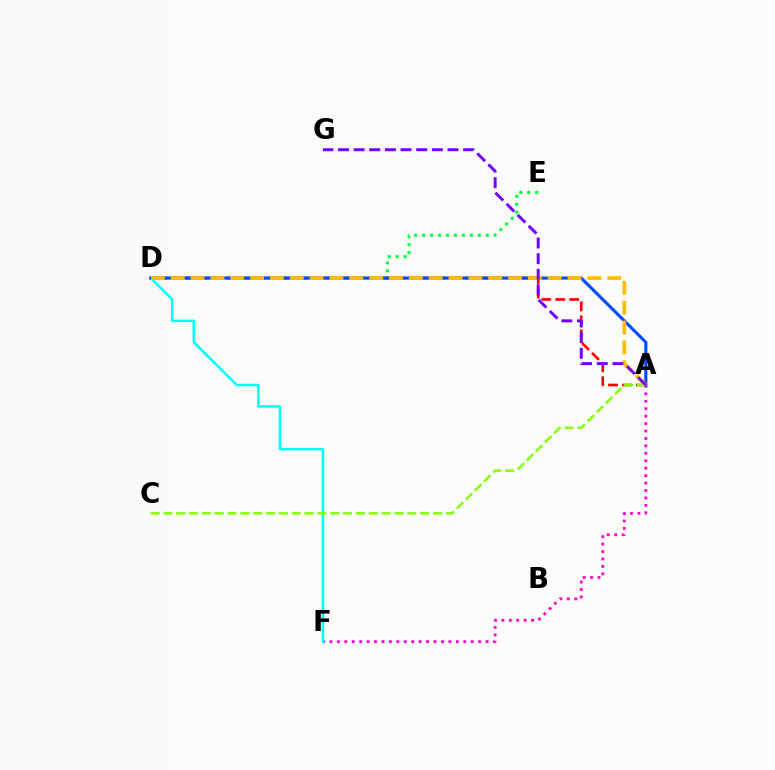{('A', 'F'): [{'color': '#ff00cf', 'line_style': 'dotted', 'thickness': 2.02}], ('D', 'F'): [{'color': '#00fff6', 'line_style': 'solid', 'thickness': 1.78}], ('D', 'E'): [{'color': '#00ff39', 'line_style': 'dotted', 'thickness': 2.16}], ('A', 'D'): [{'color': '#ff0000', 'line_style': 'dashed', 'thickness': 1.9}, {'color': '#004bff', 'line_style': 'solid', 'thickness': 2.24}, {'color': '#ffbd00', 'line_style': 'dashed', 'thickness': 2.7}], ('A', 'C'): [{'color': '#84ff00', 'line_style': 'dashed', 'thickness': 1.74}], ('A', 'G'): [{'color': '#7200ff', 'line_style': 'dashed', 'thickness': 2.13}]}